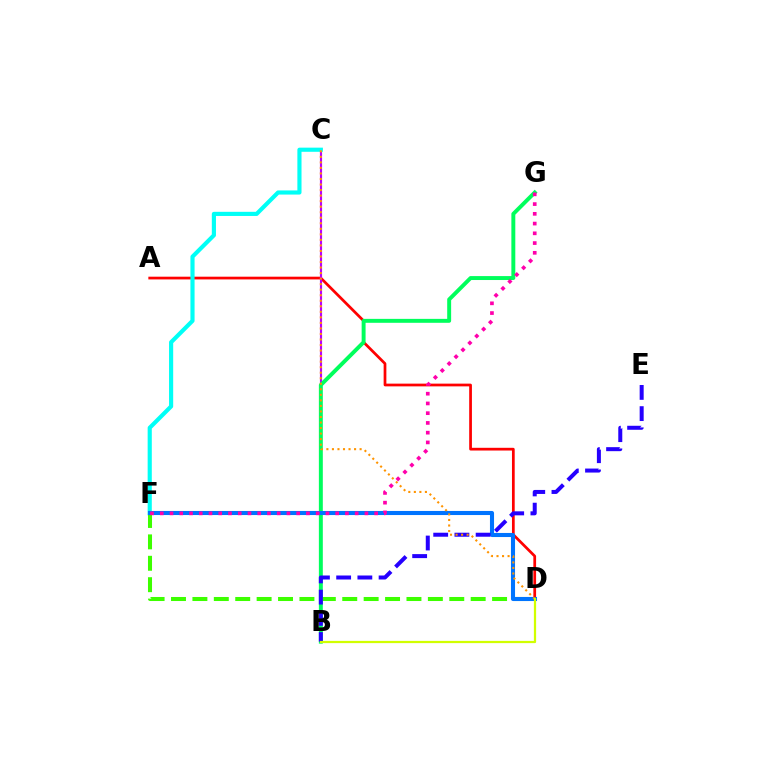{('A', 'D'): [{'color': '#ff0000', 'line_style': 'solid', 'thickness': 1.97}], ('B', 'C'): [{'color': '#b900ff', 'line_style': 'solid', 'thickness': 1.55}], ('C', 'F'): [{'color': '#00fff6', 'line_style': 'solid', 'thickness': 2.98}], ('D', 'F'): [{'color': '#3dff00', 'line_style': 'dashed', 'thickness': 2.91}, {'color': '#0074ff', 'line_style': 'solid', 'thickness': 2.94}], ('B', 'G'): [{'color': '#00ff5c', 'line_style': 'solid', 'thickness': 2.83}], ('B', 'E'): [{'color': '#2500ff', 'line_style': 'dashed', 'thickness': 2.88}], ('C', 'D'): [{'color': '#ff9400', 'line_style': 'dotted', 'thickness': 1.5}], ('B', 'D'): [{'color': '#d1ff00', 'line_style': 'solid', 'thickness': 1.62}], ('F', 'G'): [{'color': '#ff00ac', 'line_style': 'dotted', 'thickness': 2.65}]}